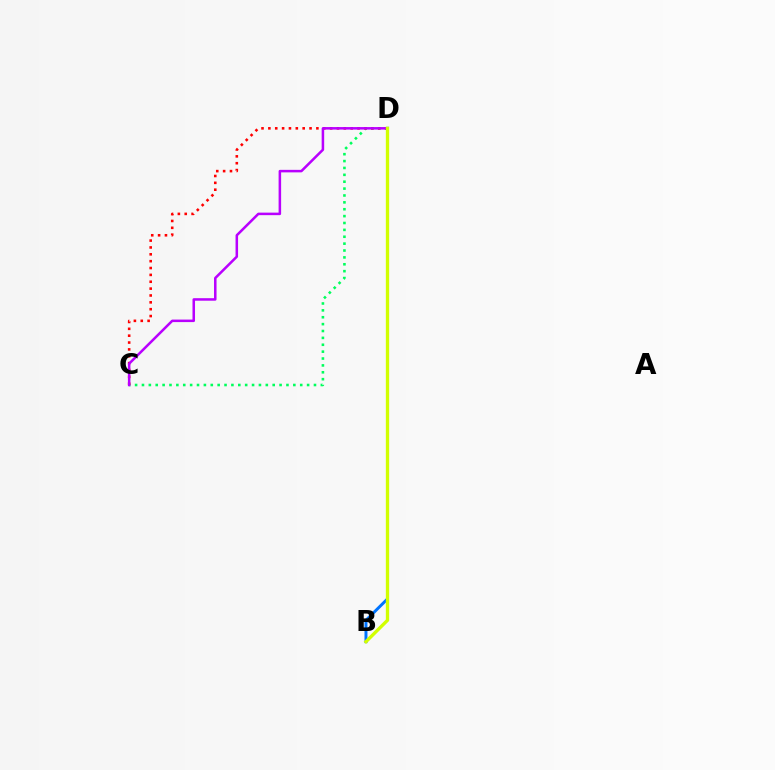{('B', 'D'): [{'color': '#0074ff', 'line_style': 'solid', 'thickness': 2.13}, {'color': '#d1ff00', 'line_style': 'solid', 'thickness': 2.39}], ('C', 'D'): [{'color': '#00ff5c', 'line_style': 'dotted', 'thickness': 1.87}, {'color': '#ff0000', 'line_style': 'dotted', 'thickness': 1.86}, {'color': '#b900ff', 'line_style': 'solid', 'thickness': 1.82}]}